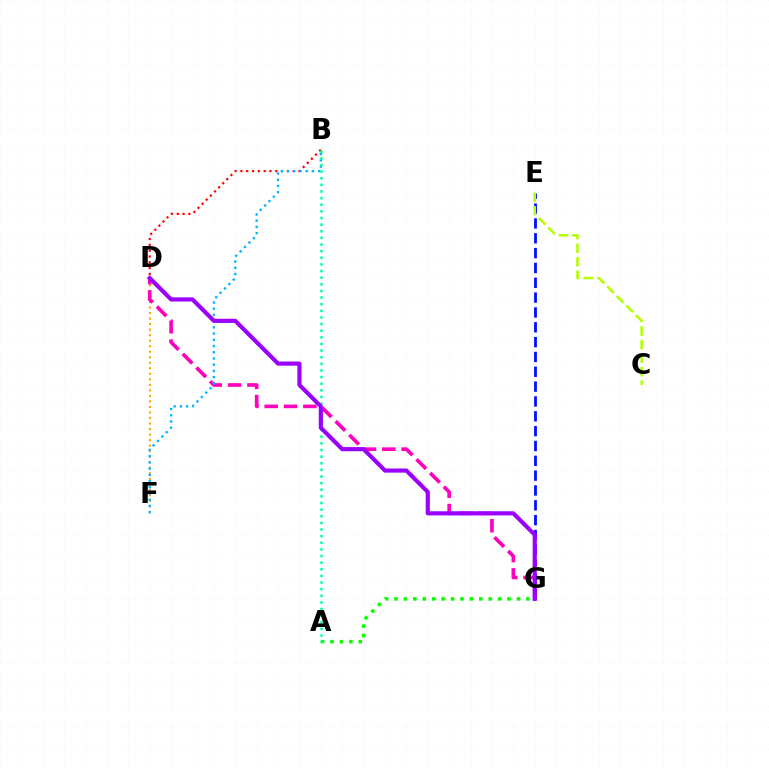{('D', 'F'): [{'color': '#ffa500', 'line_style': 'dotted', 'thickness': 1.5}], ('B', 'D'): [{'color': '#ff0000', 'line_style': 'dotted', 'thickness': 1.58}], ('E', 'G'): [{'color': '#0010ff', 'line_style': 'dashed', 'thickness': 2.02}], ('A', 'G'): [{'color': '#08ff00', 'line_style': 'dotted', 'thickness': 2.56}], ('D', 'G'): [{'color': '#ff00bd', 'line_style': 'dashed', 'thickness': 2.63}, {'color': '#9b00ff', 'line_style': 'solid', 'thickness': 2.98}], ('C', 'E'): [{'color': '#b3ff00', 'line_style': 'dashed', 'thickness': 1.84}], ('B', 'F'): [{'color': '#00b5ff', 'line_style': 'dotted', 'thickness': 1.69}], ('A', 'B'): [{'color': '#00ff9d', 'line_style': 'dotted', 'thickness': 1.8}]}